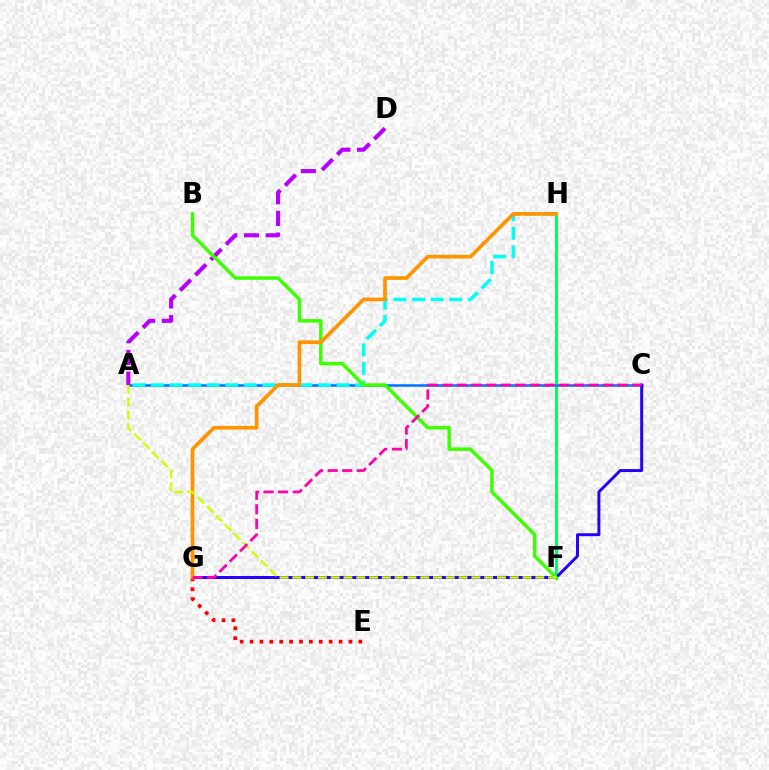{('F', 'H'): [{'color': '#00ff5c', 'line_style': 'solid', 'thickness': 2.13}], ('E', 'G'): [{'color': '#ff0000', 'line_style': 'dotted', 'thickness': 2.69}], ('A', 'C'): [{'color': '#0074ff', 'line_style': 'solid', 'thickness': 1.82}], ('A', 'H'): [{'color': '#00fff6', 'line_style': 'dashed', 'thickness': 2.52}], ('C', 'G'): [{'color': '#2500ff', 'line_style': 'solid', 'thickness': 2.14}, {'color': '#ff00ac', 'line_style': 'dashed', 'thickness': 1.98}], ('A', 'D'): [{'color': '#b900ff', 'line_style': 'dashed', 'thickness': 2.95}], ('B', 'F'): [{'color': '#3dff00', 'line_style': 'solid', 'thickness': 2.48}], ('G', 'H'): [{'color': '#ff9400', 'line_style': 'solid', 'thickness': 2.65}], ('A', 'F'): [{'color': '#d1ff00', 'line_style': 'dashed', 'thickness': 1.74}]}